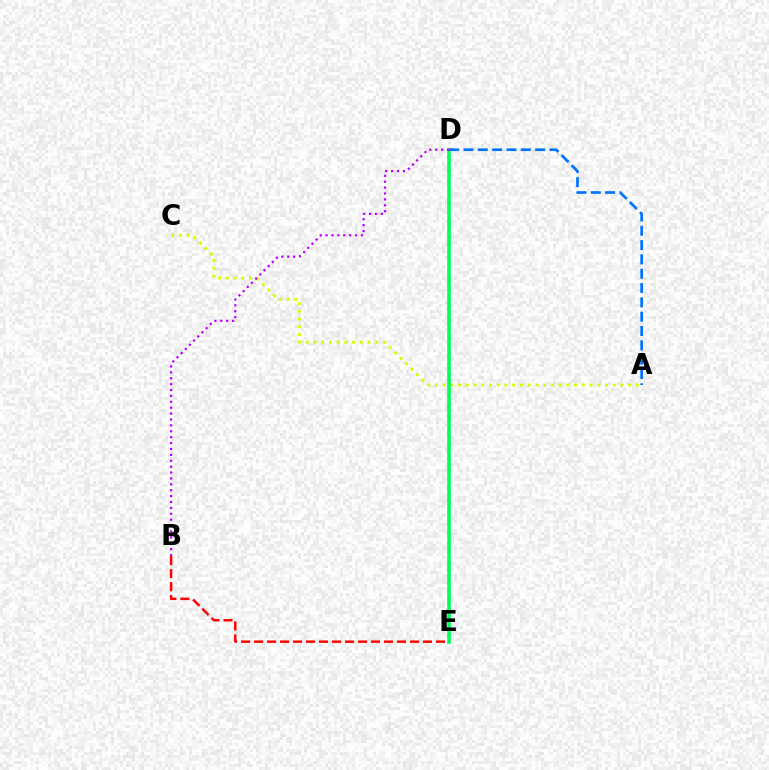{('A', 'C'): [{'color': '#d1ff00', 'line_style': 'dotted', 'thickness': 2.1}], ('D', 'E'): [{'color': '#00ff5c', 'line_style': 'solid', 'thickness': 2.61}], ('A', 'D'): [{'color': '#0074ff', 'line_style': 'dashed', 'thickness': 1.95}], ('B', 'E'): [{'color': '#ff0000', 'line_style': 'dashed', 'thickness': 1.77}], ('B', 'D'): [{'color': '#b900ff', 'line_style': 'dotted', 'thickness': 1.6}]}